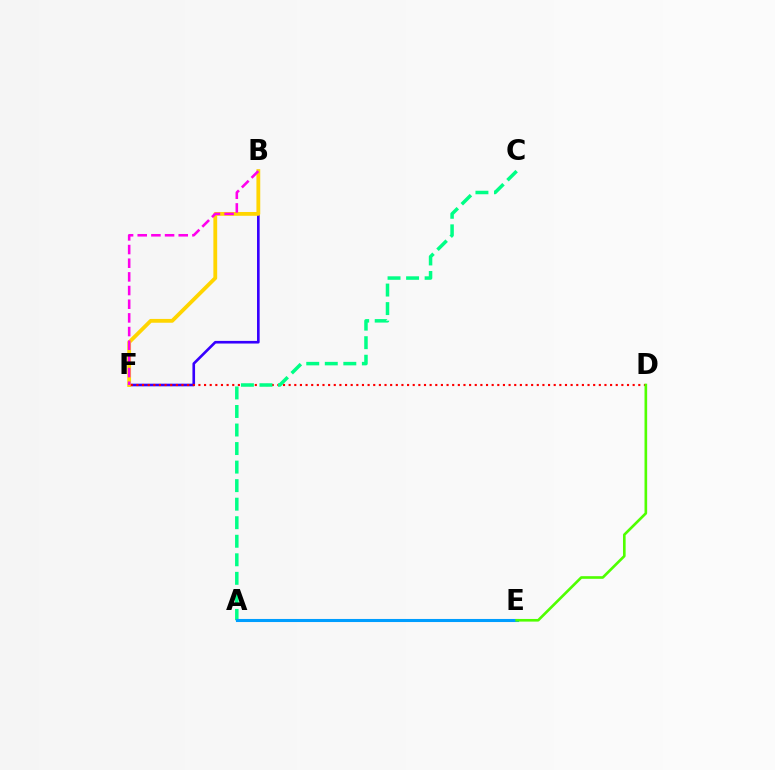{('B', 'F'): [{'color': '#3700ff', 'line_style': 'solid', 'thickness': 1.9}, {'color': '#ffd500', 'line_style': 'solid', 'thickness': 2.74}, {'color': '#ff00ed', 'line_style': 'dashed', 'thickness': 1.86}], ('D', 'F'): [{'color': '#ff0000', 'line_style': 'dotted', 'thickness': 1.53}], ('A', 'C'): [{'color': '#00ff86', 'line_style': 'dashed', 'thickness': 2.52}], ('A', 'E'): [{'color': '#009eff', 'line_style': 'solid', 'thickness': 2.21}], ('D', 'E'): [{'color': '#4fff00', 'line_style': 'solid', 'thickness': 1.9}]}